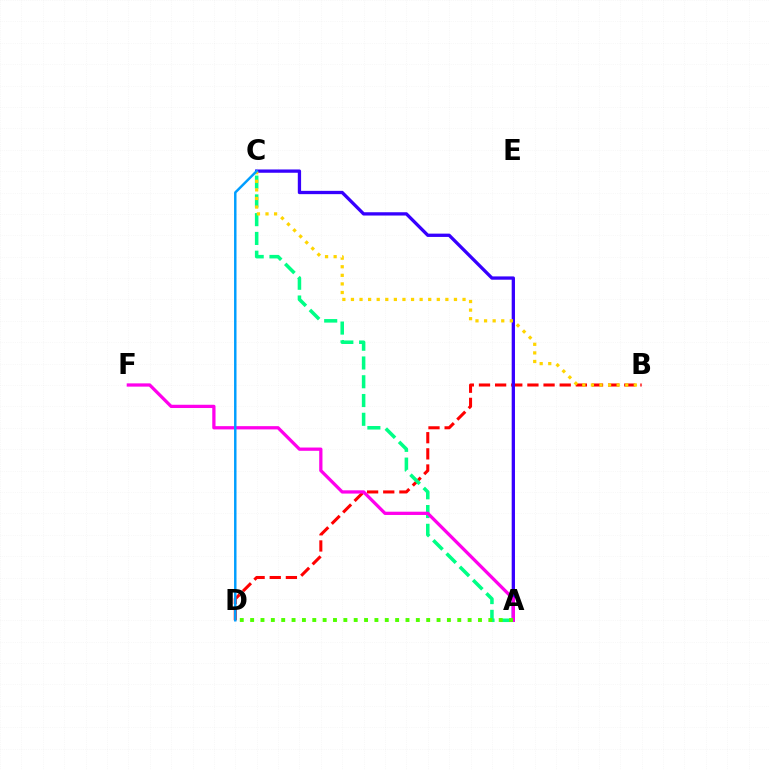{('B', 'D'): [{'color': '#ff0000', 'line_style': 'dashed', 'thickness': 2.19}], ('A', 'C'): [{'color': '#3700ff', 'line_style': 'solid', 'thickness': 2.37}, {'color': '#00ff86', 'line_style': 'dashed', 'thickness': 2.55}], ('B', 'C'): [{'color': '#ffd500', 'line_style': 'dotted', 'thickness': 2.33}], ('A', 'F'): [{'color': '#ff00ed', 'line_style': 'solid', 'thickness': 2.35}], ('C', 'D'): [{'color': '#009eff', 'line_style': 'solid', 'thickness': 1.77}], ('A', 'D'): [{'color': '#4fff00', 'line_style': 'dotted', 'thickness': 2.81}]}